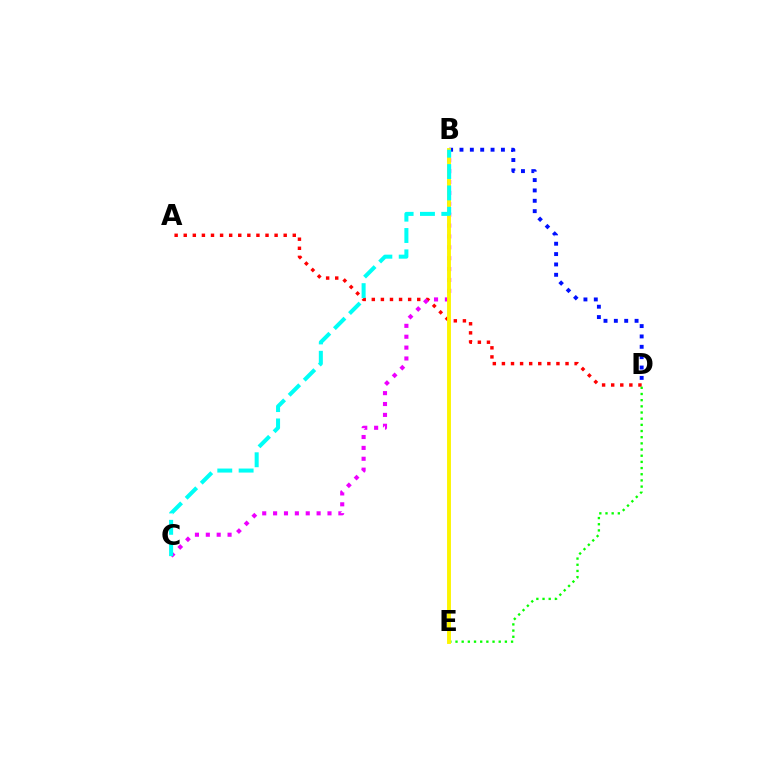{('A', 'D'): [{'color': '#ff0000', 'line_style': 'dotted', 'thickness': 2.47}], ('D', 'E'): [{'color': '#08ff00', 'line_style': 'dotted', 'thickness': 1.68}], ('B', 'C'): [{'color': '#ee00ff', 'line_style': 'dotted', 'thickness': 2.96}, {'color': '#00fff6', 'line_style': 'dashed', 'thickness': 2.9}], ('B', 'D'): [{'color': '#0010ff', 'line_style': 'dotted', 'thickness': 2.81}], ('B', 'E'): [{'color': '#fcf500', 'line_style': 'solid', 'thickness': 2.8}]}